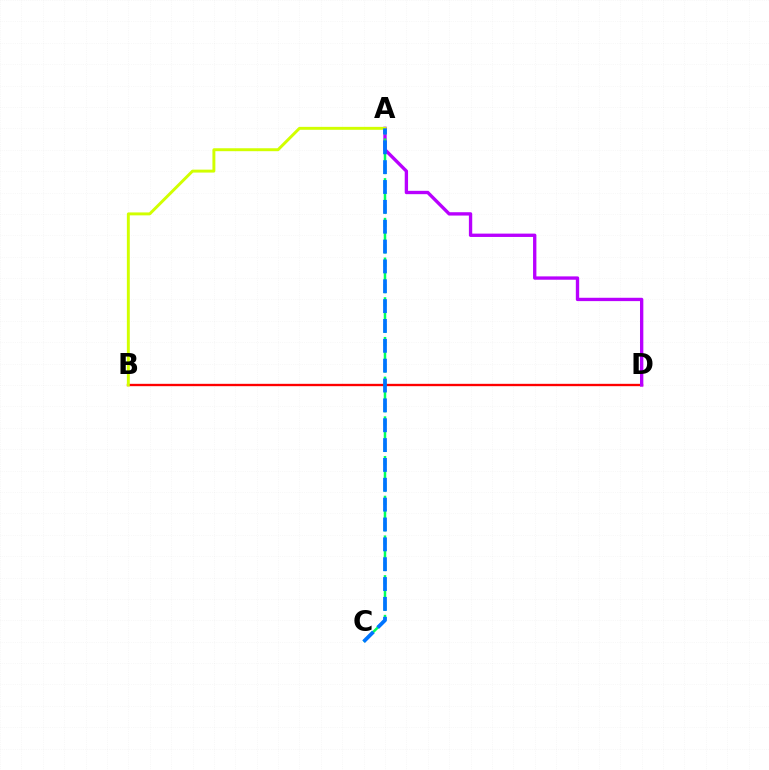{('B', 'D'): [{'color': '#ff0000', 'line_style': 'solid', 'thickness': 1.69}], ('A', 'D'): [{'color': '#b900ff', 'line_style': 'solid', 'thickness': 2.4}], ('A', 'C'): [{'color': '#00ff5c', 'line_style': 'dashed', 'thickness': 1.8}, {'color': '#0074ff', 'line_style': 'dashed', 'thickness': 2.7}], ('A', 'B'): [{'color': '#d1ff00', 'line_style': 'solid', 'thickness': 2.12}]}